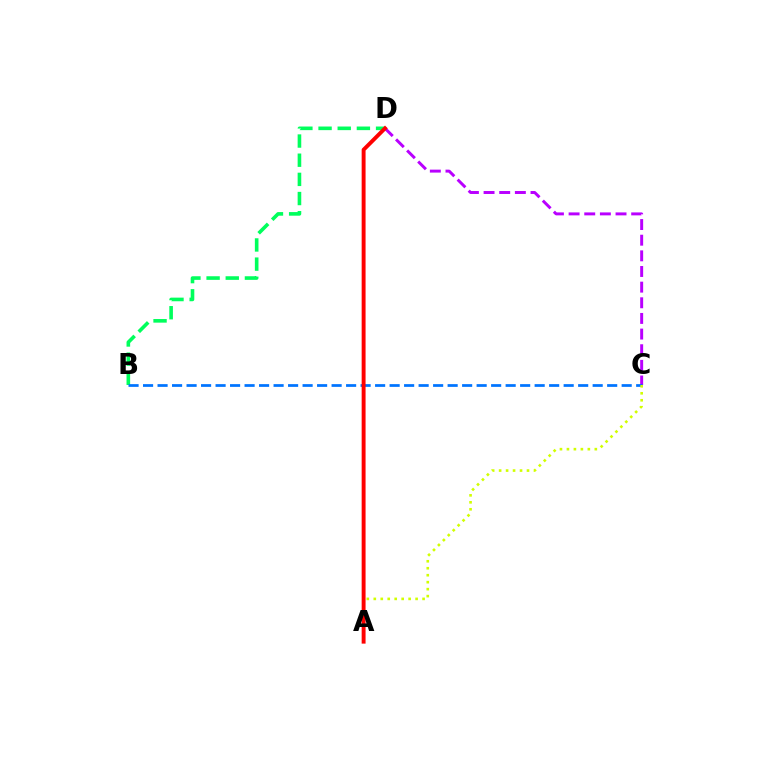{('B', 'D'): [{'color': '#00ff5c', 'line_style': 'dashed', 'thickness': 2.6}], ('C', 'D'): [{'color': '#b900ff', 'line_style': 'dashed', 'thickness': 2.13}], ('B', 'C'): [{'color': '#0074ff', 'line_style': 'dashed', 'thickness': 1.97}], ('A', 'C'): [{'color': '#d1ff00', 'line_style': 'dotted', 'thickness': 1.89}], ('A', 'D'): [{'color': '#ff0000', 'line_style': 'solid', 'thickness': 2.82}]}